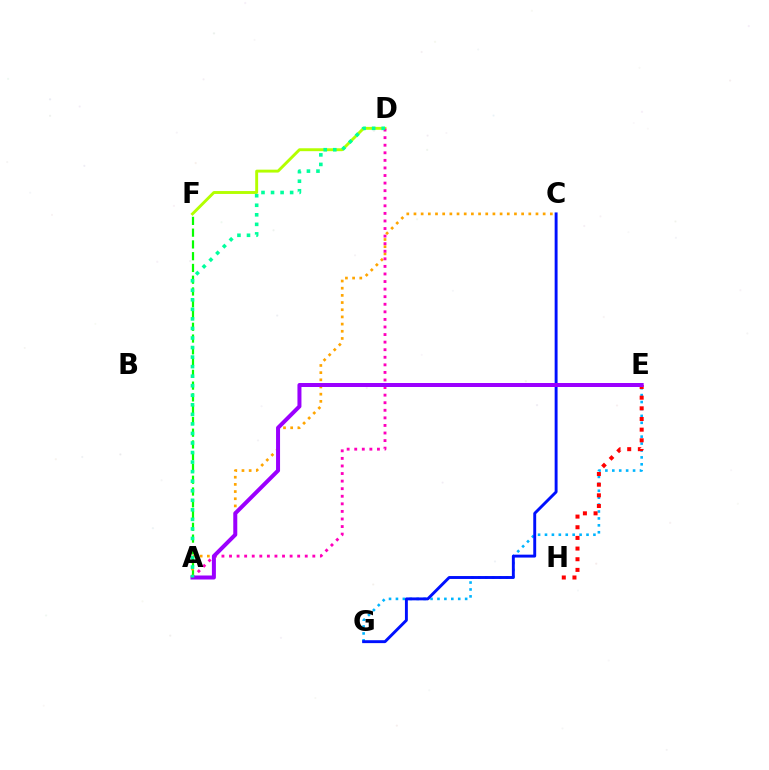{('A', 'F'): [{'color': '#08ff00', 'line_style': 'dashed', 'thickness': 1.6}], ('E', 'G'): [{'color': '#00b5ff', 'line_style': 'dotted', 'thickness': 1.88}], ('A', 'C'): [{'color': '#ffa500', 'line_style': 'dotted', 'thickness': 1.95}], ('C', 'G'): [{'color': '#0010ff', 'line_style': 'solid', 'thickness': 2.1}], ('D', 'F'): [{'color': '#b3ff00', 'line_style': 'solid', 'thickness': 2.09}], ('A', 'D'): [{'color': '#ff00bd', 'line_style': 'dotted', 'thickness': 2.06}, {'color': '#00ff9d', 'line_style': 'dotted', 'thickness': 2.59}], ('E', 'H'): [{'color': '#ff0000', 'line_style': 'dotted', 'thickness': 2.9}], ('A', 'E'): [{'color': '#9b00ff', 'line_style': 'solid', 'thickness': 2.88}]}